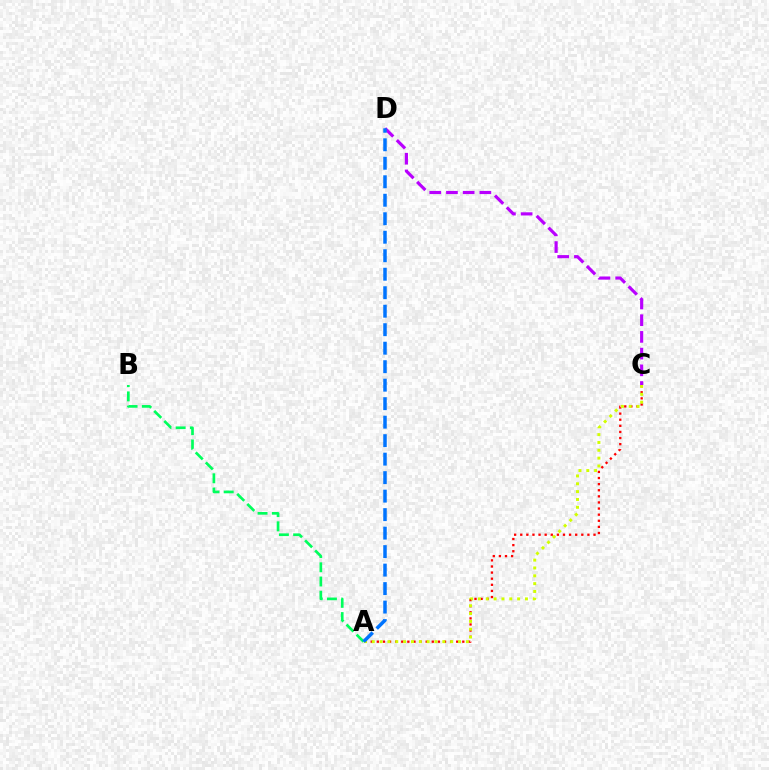{('C', 'D'): [{'color': '#b900ff', 'line_style': 'dashed', 'thickness': 2.27}], ('A', 'C'): [{'color': '#ff0000', 'line_style': 'dotted', 'thickness': 1.66}, {'color': '#d1ff00', 'line_style': 'dotted', 'thickness': 2.13}], ('A', 'B'): [{'color': '#00ff5c', 'line_style': 'dashed', 'thickness': 1.93}], ('A', 'D'): [{'color': '#0074ff', 'line_style': 'dashed', 'thickness': 2.51}]}